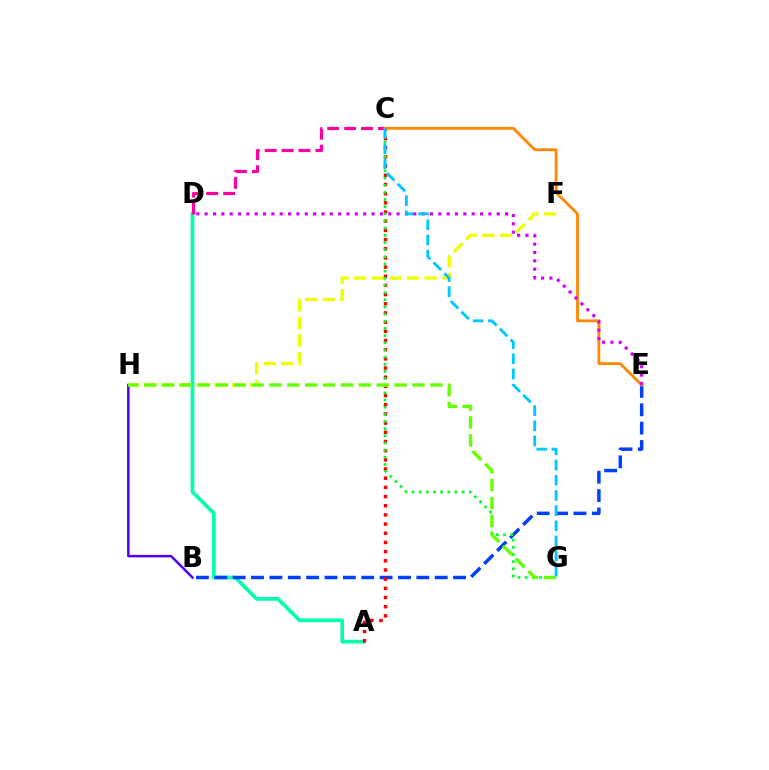{('B', 'H'): [{'color': '#4f00ff', 'line_style': 'solid', 'thickness': 1.78}], ('A', 'D'): [{'color': '#00ffaf', 'line_style': 'solid', 'thickness': 2.67}], ('C', 'D'): [{'color': '#ff00a0', 'line_style': 'dashed', 'thickness': 2.3}], ('F', 'H'): [{'color': '#eeff00', 'line_style': 'dashed', 'thickness': 2.39}], ('B', 'E'): [{'color': '#003fff', 'line_style': 'dashed', 'thickness': 2.5}], ('A', 'C'): [{'color': '#ff0000', 'line_style': 'dotted', 'thickness': 2.49}], ('C', 'G'): [{'color': '#00ff27', 'line_style': 'dotted', 'thickness': 1.95}, {'color': '#00c7ff', 'line_style': 'dashed', 'thickness': 2.06}], ('C', 'E'): [{'color': '#ff8800', 'line_style': 'solid', 'thickness': 2.03}], ('G', 'H'): [{'color': '#66ff00', 'line_style': 'dashed', 'thickness': 2.43}], ('D', 'E'): [{'color': '#d600ff', 'line_style': 'dotted', 'thickness': 2.27}]}